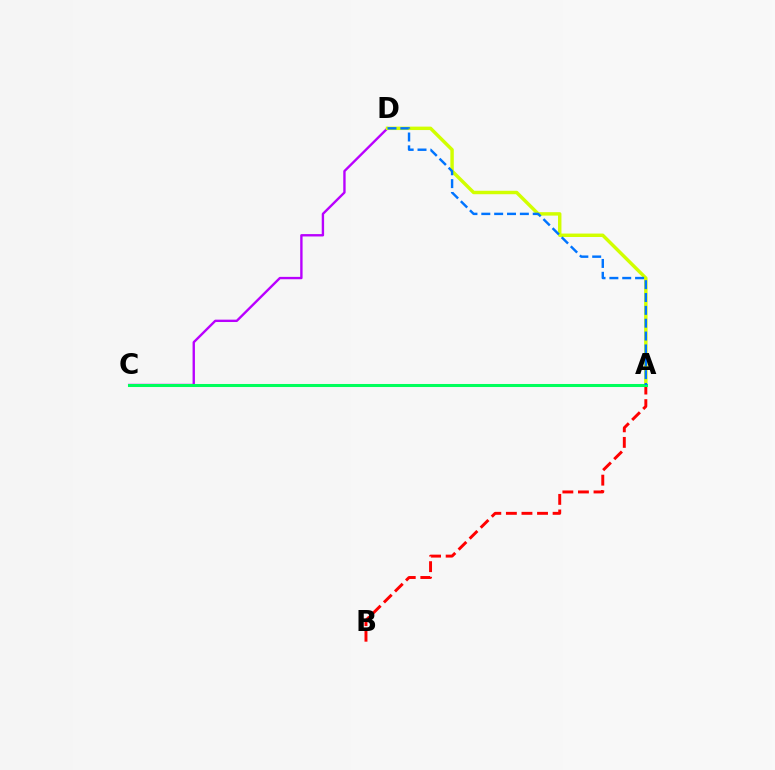{('C', 'D'): [{'color': '#b900ff', 'line_style': 'solid', 'thickness': 1.71}], ('A', 'B'): [{'color': '#ff0000', 'line_style': 'dashed', 'thickness': 2.12}], ('A', 'D'): [{'color': '#d1ff00', 'line_style': 'solid', 'thickness': 2.47}, {'color': '#0074ff', 'line_style': 'dashed', 'thickness': 1.75}], ('A', 'C'): [{'color': '#00ff5c', 'line_style': 'solid', 'thickness': 2.19}]}